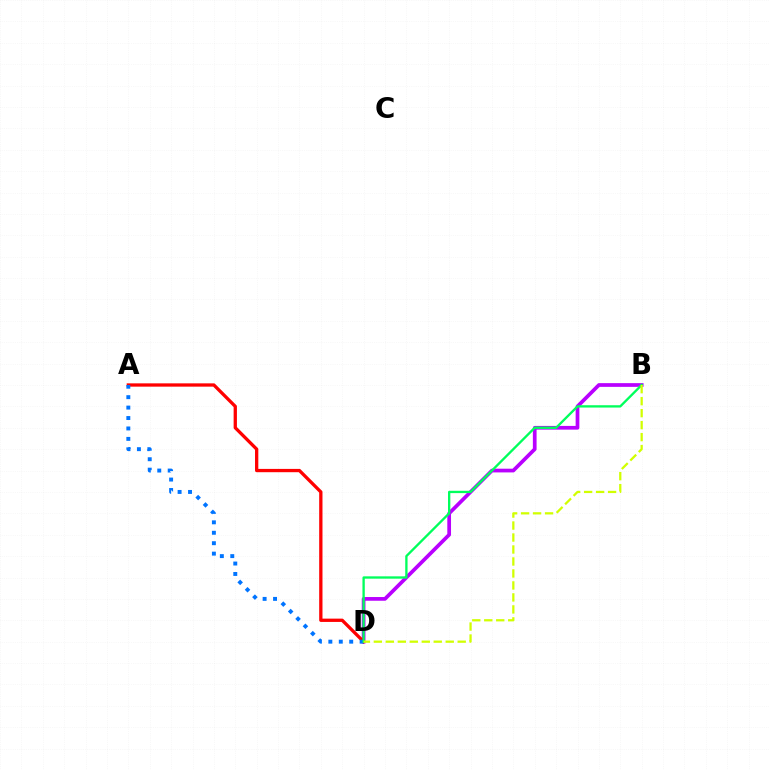{('B', 'D'): [{'color': '#b900ff', 'line_style': 'solid', 'thickness': 2.68}, {'color': '#00ff5c', 'line_style': 'solid', 'thickness': 1.68}, {'color': '#d1ff00', 'line_style': 'dashed', 'thickness': 1.63}], ('A', 'D'): [{'color': '#ff0000', 'line_style': 'solid', 'thickness': 2.37}, {'color': '#0074ff', 'line_style': 'dotted', 'thickness': 2.83}]}